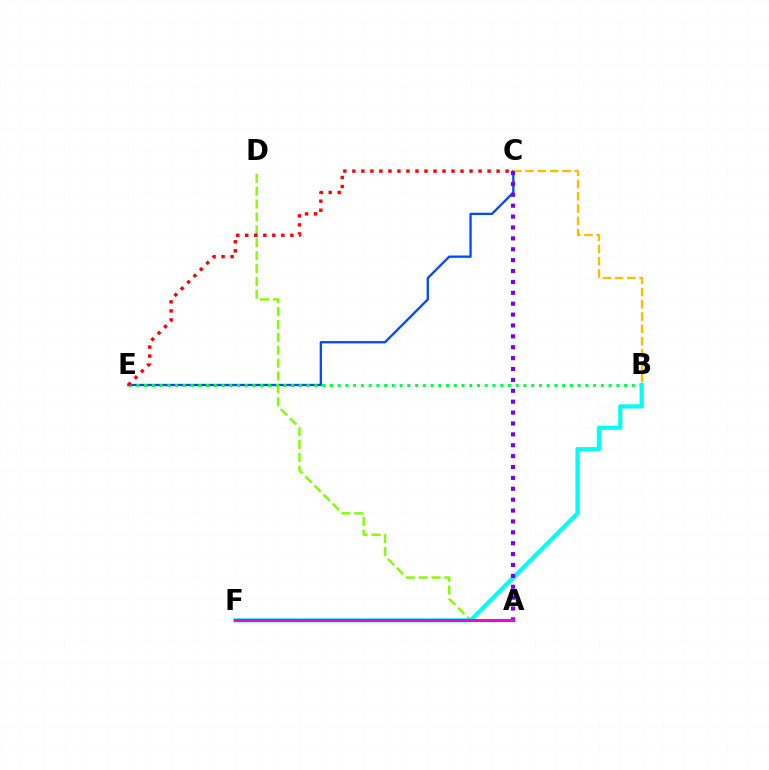{('C', 'E'): [{'color': '#004bff', 'line_style': 'solid', 'thickness': 1.66}, {'color': '#ff0000', 'line_style': 'dotted', 'thickness': 2.45}], ('B', 'C'): [{'color': '#ffbd00', 'line_style': 'dashed', 'thickness': 1.67}], ('B', 'E'): [{'color': '#00ff39', 'line_style': 'dotted', 'thickness': 2.1}], ('A', 'D'): [{'color': '#84ff00', 'line_style': 'dashed', 'thickness': 1.75}], ('B', 'F'): [{'color': '#00fff6', 'line_style': 'solid', 'thickness': 2.99}], ('A', 'C'): [{'color': '#7200ff', 'line_style': 'dotted', 'thickness': 2.96}], ('A', 'F'): [{'color': '#ff00cf', 'line_style': 'solid', 'thickness': 2.2}]}